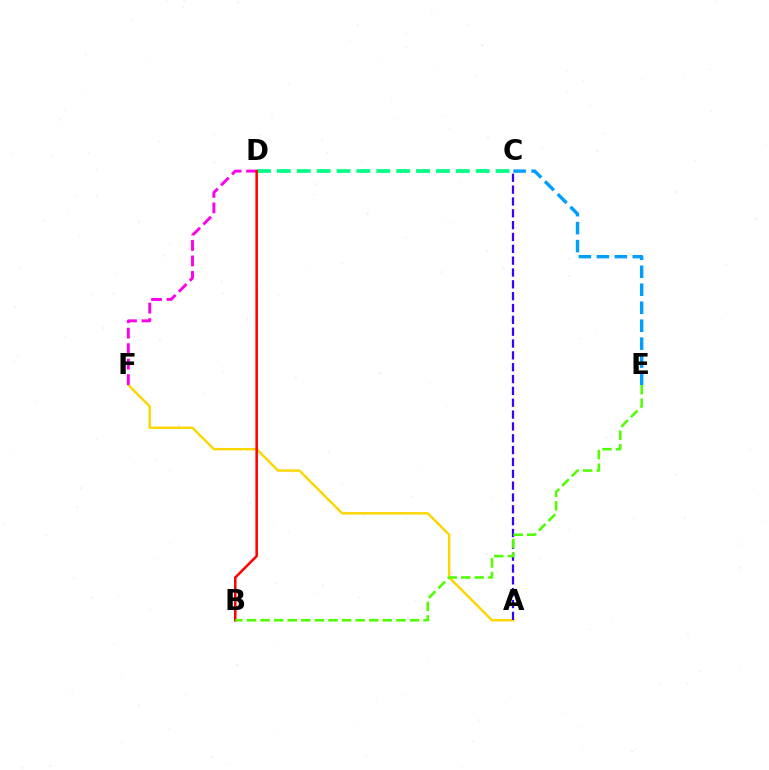{('A', 'F'): [{'color': '#ffd500', 'line_style': 'solid', 'thickness': 1.73}], ('D', 'F'): [{'color': '#ff00ed', 'line_style': 'dashed', 'thickness': 2.1}], ('C', 'D'): [{'color': '#00ff86', 'line_style': 'dashed', 'thickness': 2.7}], ('C', 'E'): [{'color': '#009eff', 'line_style': 'dashed', 'thickness': 2.44}], ('B', 'D'): [{'color': '#ff0000', 'line_style': 'solid', 'thickness': 1.83}], ('A', 'C'): [{'color': '#3700ff', 'line_style': 'dashed', 'thickness': 1.61}], ('B', 'E'): [{'color': '#4fff00', 'line_style': 'dashed', 'thickness': 1.85}]}